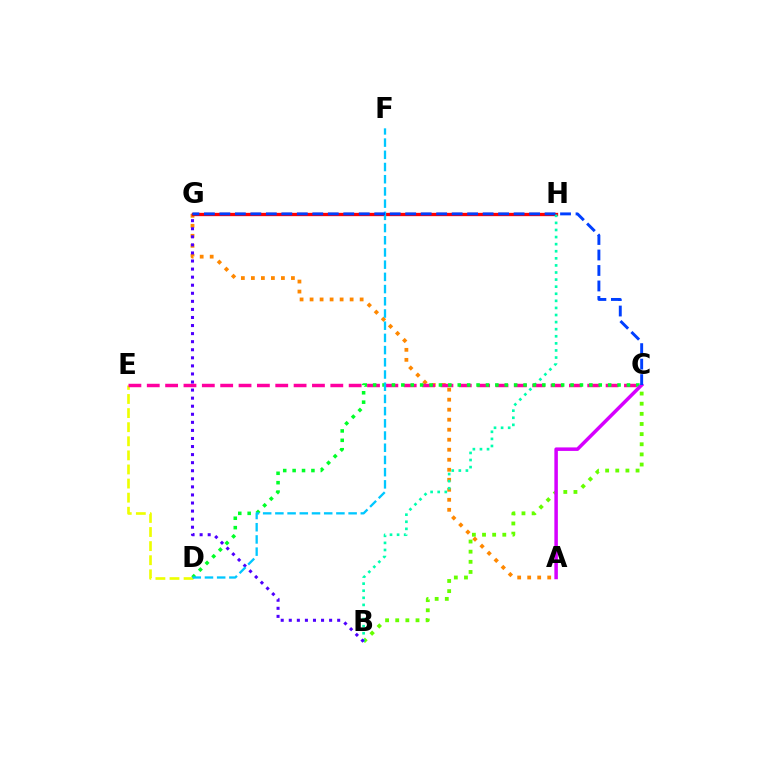{('D', 'E'): [{'color': '#eeff00', 'line_style': 'dashed', 'thickness': 1.91}], ('A', 'G'): [{'color': '#ff8800', 'line_style': 'dotted', 'thickness': 2.72}], ('G', 'H'): [{'color': '#ff0000', 'line_style': 'solid', 'thickness': 2.37}], ('B', 'C'): [{'color': '#66ff00', 'line_style': 'dotted', 'thickness': 2.75}], ('B', 'H'): [{'color': '#00ffaf', 'line_style': 'dotted', 'thickness': 1.93}], ('C', 'E'): [{'color': '#ff00a0', 'line_style': 'dashed', 'thickness': 2.49}], ('B', 'G'): [{'color': '#4f00ff', 'line_style': 'dotted', 'thickness': 2.19}], ('C', 'D'): [{'color': '#00ff27', 'line_style': 'dotted', 'thickness': 2.55}], ('A', 'C'): [{'color': '#d600ff', 'line_style': 'solid', 'thickness': 2.52}], ('D', 'F'): [{'color': '#00c7ff', 'line_style': 'dashed', 'thickness': 1.66}], ('C', 'G'): [{'color': '#003fff', 'line_style': 'dashed', 'thickness': 2.1}]}